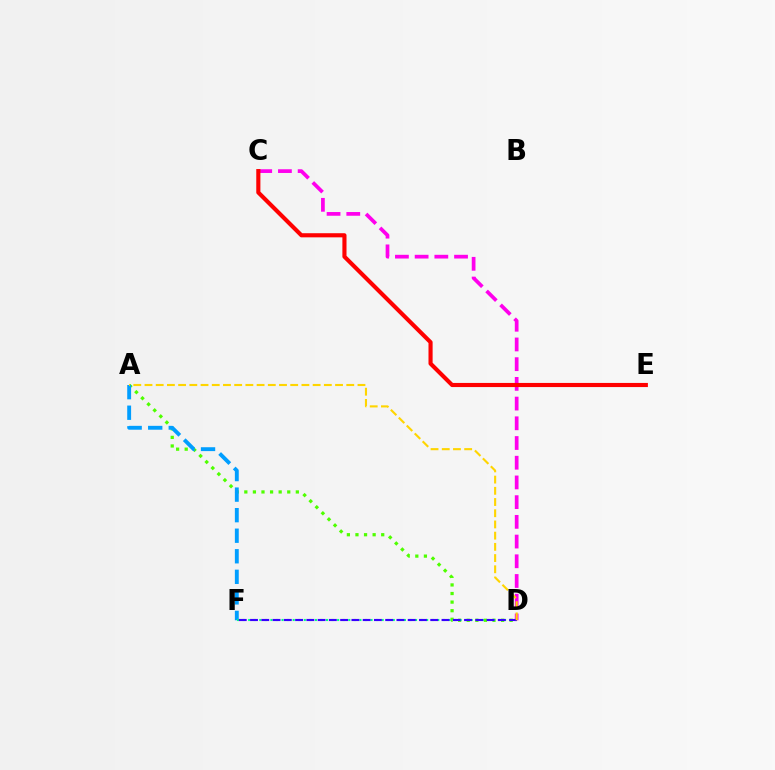{('A', 'D'): [{'color': '#4fff00', 'line_style': 'dotted', 'thickness': 2.33}, {'color': '#ffd500', 'line_style': 'dashed', 'thickness': 1.52}], ('A', 'F'): [{'color': '#009eff', 'line_style': 'dashed', 'thickness': 2.79}], ('C', 'D'): [{'color': '#ff00ed', 'line_style': 'dashed', 'thickness': 2.68}], ('D', 'F'): [{'color': '#00ff86', 'line_style': 'dotted', 'thickness': 1.51}, {'color': '#3700ff', 'line_style': 'dashed', 'thickness': 1.53}], ('C', 'E'): [{'color': '#ff0000', 'line_style': 'solid', 'thickness': 2.97}]}